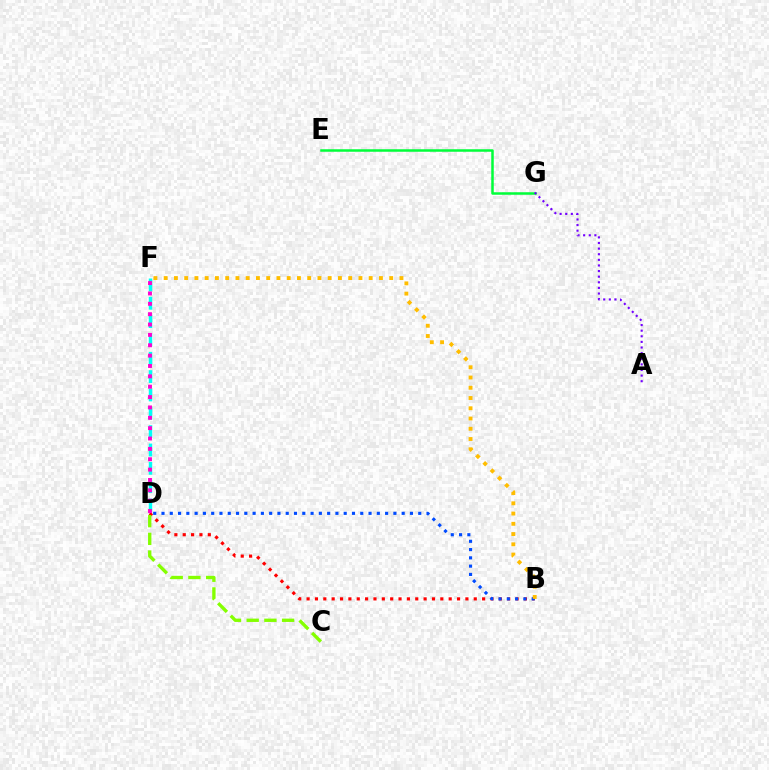{('B', 'D'): [{'color': '#ff0000', 'line_style': 'dotted', 'thickness': 2.27}, {'color': '#004bff', 'line_style': 'dotted', 'thickness': 2.25}], ('E', 'G'): [{'color': '#00ff39', 'line_style': 'solid', 'thickness': 1.8}], ('D', 'F'): [{'color': '#00fff6', 'line_style': 'dashed', 'thickness': 2.49}, {'color': '#ff00cf', 'line_style': 'dotted', 'thickness': 2.82}], ('A', 'G'): [{'color': '#7200ff', 'line_style': 'dotted', 'thickness': 1.53}], ('B', 'F'): [{'color': '#ffbd00', 'line_style': 'dotted', 'thickness': 2.79}], ('C', 'D'): [{'color': '#84ff00', 'line_style': 'dashed', 'thickness': 2.41}]}